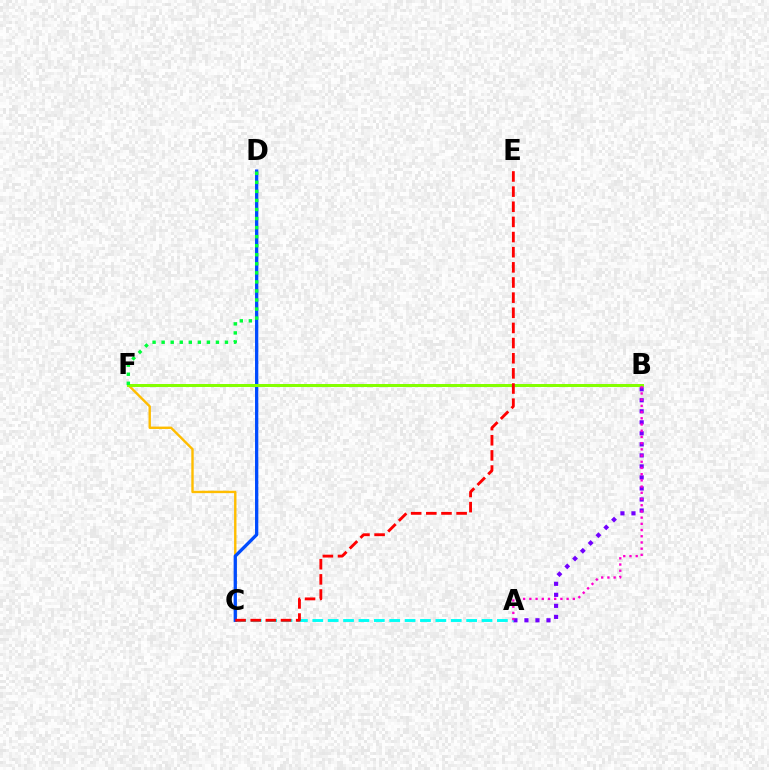{('A', 'B'): [{'color': '#7200ff', 'line_style': 'dotted', 'thickness': 3.0}, {'color': '#ff00cf', 'line_style': 'dotted', 'thickness': 1.69}], ('A', 'C'): [{'color': '#00fff6', 'line_style': 'dashed', 'thickness': 2.09}], ('C', 'F'): [{'color': '#ffbd00', 'line_style': 'solid', 'thickness': 1.73}], ('C', 'D'): [{'color': '#004bff', 'line_style': 'solid', 'thickness': 2.37}], ('B', 'F'): [{'color': '#84ff00', 'line_style': 'solid', 'thickness': 2.15}], ('C', 'E'): [{'color': '#ff0000', 'line_style': 'dashed', 'thickness': 2.06}], ('D', 'F'): [{'color': '#00ff39', 'line_style': 'dotted', 'thickness': 2.46}]}